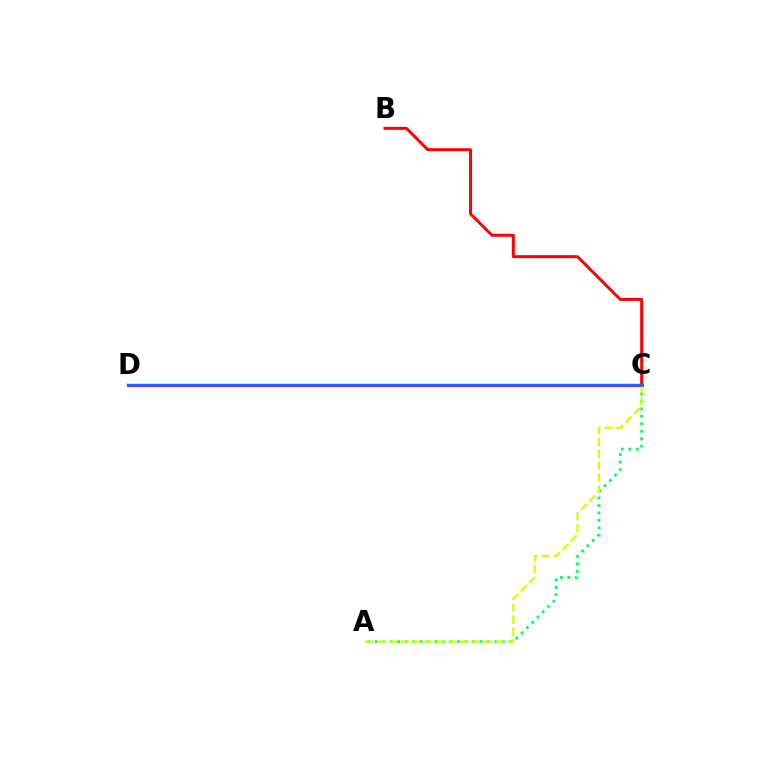{('A', 'C'): [{'color': '#00ff5c', 'line_style': 'dotted', 'thickness': 2.03}, {'color': '#d1ff00', 'line_style': 'dashed', 'thickness': 1.61}], ('C', 'D'): [{'color': '#b900ff', 'line_style': 'solid', 'thickness': 2.09}, {'color': '#0074ff', 'line_style': 'solid', 'thickness': 1.79}], ('B', 'C'): [{'color': '#ff0000', 'line_style': 'solid', 'thickness': 2.15}]}